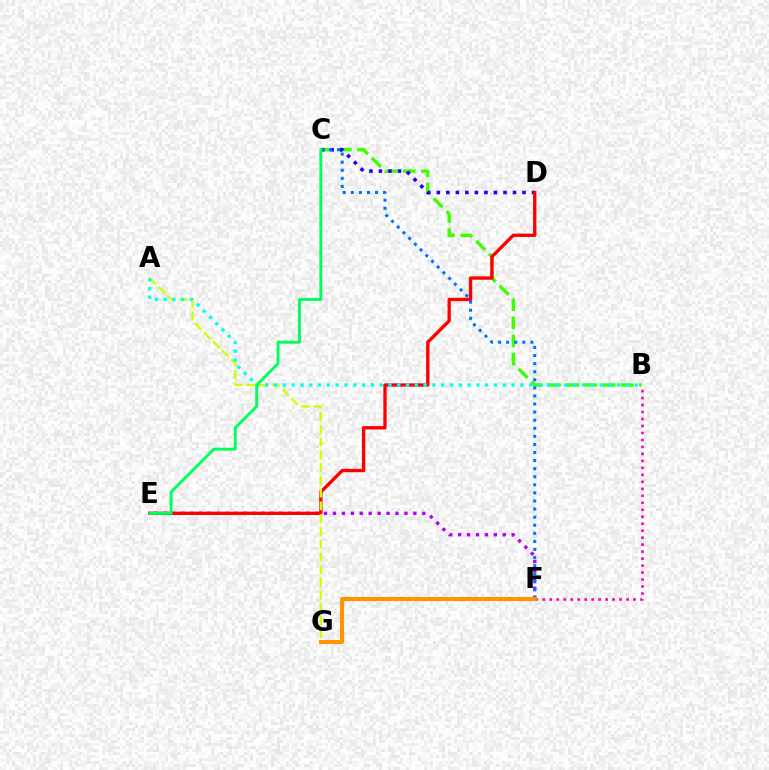{('B', 'C'): [{'color': '#3dff00', 'line_style': 'dashed', 'thickness': 2.47}], ('E', 'F'): [{'color': '#b900ff', 'line_style': 'dotted', 'thickness': 2.43}], ('C', 'D'): [{'color': '#2500ff', 'line_style': 'dotted', 'thickness': 2.59}], ('D', 'E'): [{'color': '#ff0000', 'line_style': 'solid', 'thickness': 2.4}], ('B', 'F'): [{'color': '#ff00ac', 'line_style': 'dotted', 'thickness': 1.9}], ('C', 'F'): [{'color': '#0074ff', 'line_style': 'dotted', 'thickness': 2.2}], ('A', 'G'): [{'color': '#d1ff00', 'line_style': 'dashed', 'thickness': 1.73}], ('A', 'B'): [{'color': '#00fff6', 'line_style': 'dotted', 'thickness': 2.39}], ('C', 'E'): [{'color': '#00ff5c', 'line_style': 'solid', 'thickness': 2.08}], ('F', 'G'): [{'color': '#ff9400', 'line_style': 'solid', 'thickness': 2.92}]}